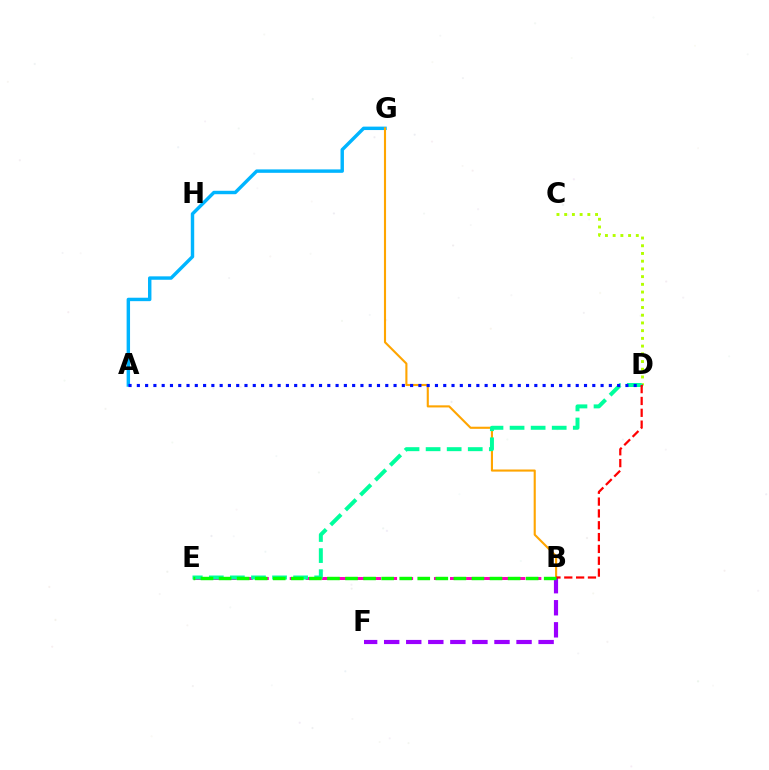{('A', 'G'): [{'color': '#00b5ff', 'line_style': 'solid', 'thickness': 2.47}], ('C', 'D'): [{'color': '#b3ff00', 'line_style': 'dotted', 'thickness': 2.1}], ('B', 'E'): [{'color': '#ff00bd', 'line_style': 'dashed', 'thickness': 2.18}, {'color': '#08ff00', 'line_style': 'dashed', 'thickness': 2.45}], ('B', 'G'): [{'color': '#ffa500', 'line_style': 'solid', 'thickness': 1.52}], ('D', 'E'): [{'color': '#00ff9d', 'line_style': 'dashed', 'thickness': 2.86}], ('B', 'F'): [{'color': '#9b00ff', 'line_style': 'dashed', 'thickness': 3.0}], ('A', 'D'): [{'color': '#0010ff', 'line_style': 'dotted', 'thickness': 2.25}], ('B', 'D'): [{'color': '#ff0000', 'line_style': 'dashed', 'thickness': 1.61}]}